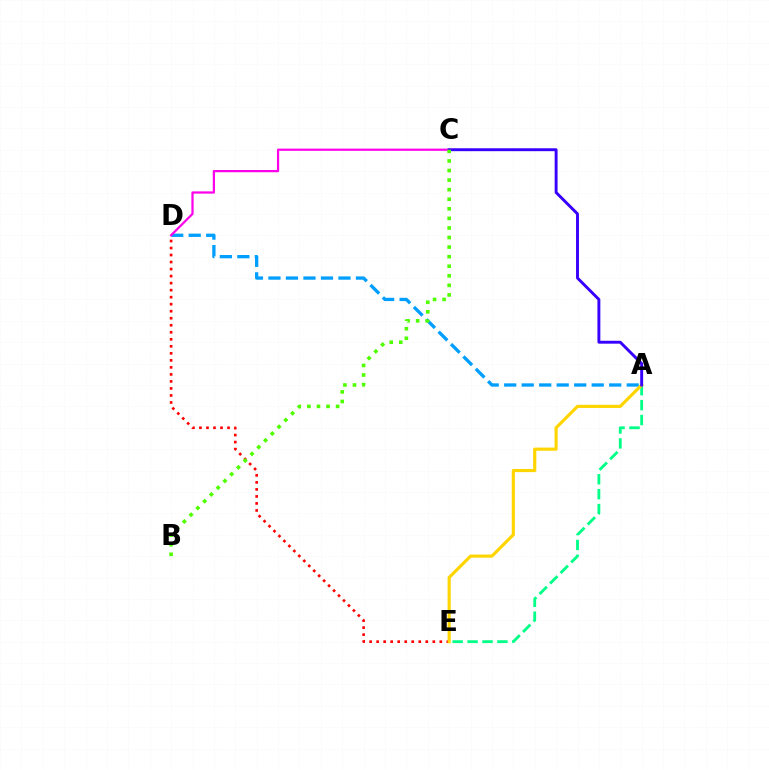{('A', 'E'): [{'color': '#00ff86', 'line_style': 'dashed', 'thickness': 2.03}, {'color': '#ffd500', 'line_style': 'solid', 'thickness': 2.27}], ('D', 'E'): [{'color': '#ff0000', 'line_style': 'dotted', 'thickness': 1.91}], ('A', 'D'): [{'color': '#009eff', 'line_style': 'dashed', 'thickness': 2.38}], ('C', 'D'): [{'color': '#ff00ed', 'line_style': 'solid', 'thickness': 1.6}], ('A', 'C'): [{'color': '#3700ff', 'line_style': 'solid', 'thickness': 2.1}], ('B', 'C'): [{'color': '#4fff00', 'line_style': 'dotted', 'thickness': 2.6}]}